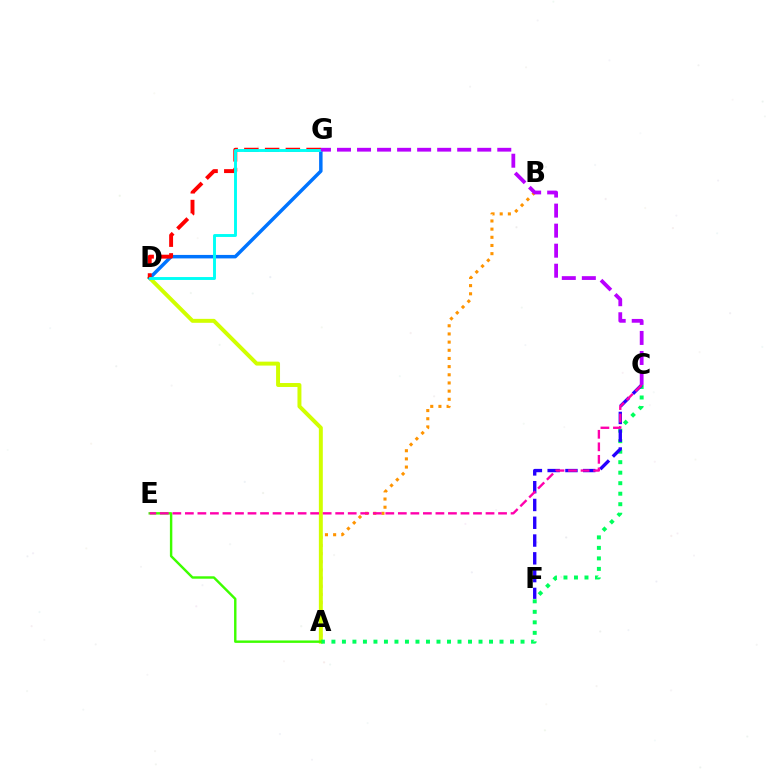{('A', 'B'): [{'color': '#ff9400', 'line_style': 'dotted', 'thickness': 2.22}], ('A', 'D'): [{'color': '#d1ff00', 'line_style': 'solid', 'thickness': 2.84}], ('A', 'C'): [{'color': '#00ff5c', 'line_style': 'dotted', 'thickness': 2.85}], ('A', 'E'): [{'color': '#3dff00', 'line_style': 'solid', 'thickness': 1.74}], ('D', 'G'): [{'color': '#0074ff', 'line_style': 'solid', 'thickness': 2.51}, {'color': '#ff0000', 'line_style': 'dashed', 'thickness': 2.82}, {'color': '#00fff6', 'line_style': 'solid', 'thickness': 2.09}], ('C', 'F'): [{'color': '#2500ff', 'line_style': 'dashed', 'thickness': 2.42}], ('C', 'E'): [{'color': '#ff00ac', 'line_style': 'dashed', 'thickness': 1.7}], ('C', 'G'): [{'color': '#b900ff', 'line_style': 'dashed', 'thickness': 2.72}]}